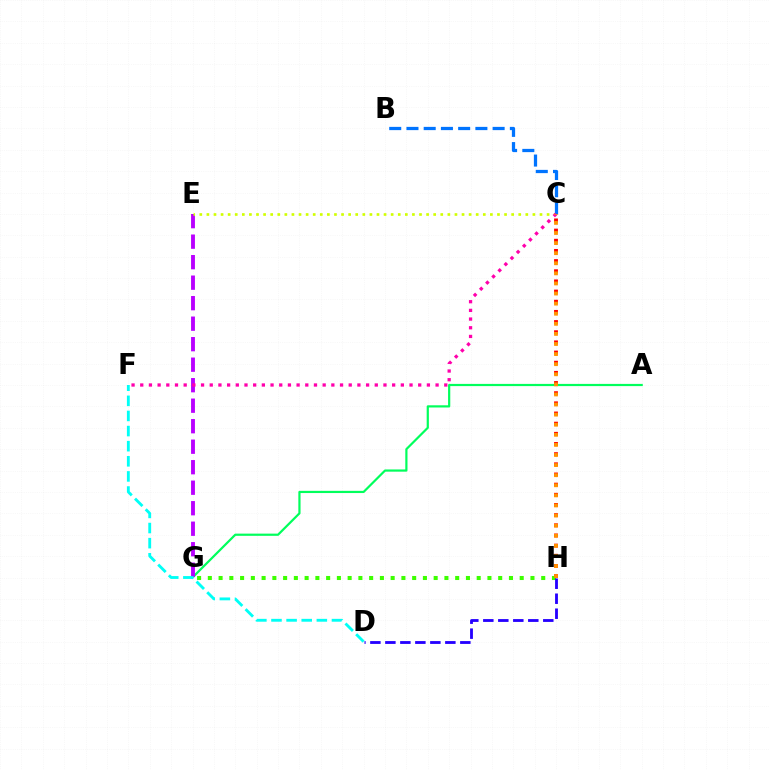{('A', 'G'): [{'color': '#00ff5c', 'line_style': 'solid', 'thickness': 1.59}], ('G', 'H'): [{'color': '#3dff00', 'line_style': 'dotted', 'thickness': 2.92}], ('E', 'G'): [{'color': '#b900ff', 'line_style': 'dashed', 'thickness': 2.79}], ('C', 'E'): [{'color': '#d1ff00', 'line_style': 'dotted', 'thickness': 1.93}], ('C', 'H'): [{'color': '#ff0000', 'line_style': 'dotted', 'thickness': 2.76}, {'color': '#ff9400', 'line_style': 'dotted', 'thickness': 2.74}], ('B', 'C'): [{'color': '#0074ff', 'line_style': 'dashed', 'thickness': 2.34}], ('C', 'F'): [{'color': '#ff00ac', 'line_style': 'dotted', 'thickness': 2.36}], ('D', 'H'): [{'color': '#2500ff', 'line_style': 'dashed', 'thickness': 2.04}], ('D', 'F'): [{'color': '#00fff6', 'line_style': 'dashed', 'thickness': 2.05}]}